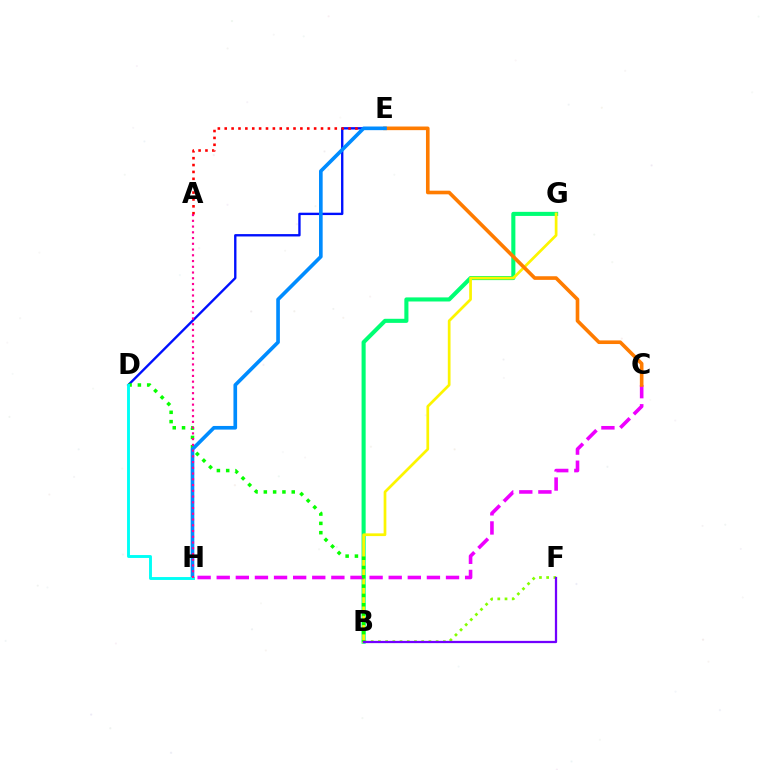{('B', 'G'): [{'color': '#00ff74', 'line_style': 'solid', 'thickness': 2.94}, {'color': '#fcf500', 'line_style': 'solid', 'thickness': 1.96}], ('B', 'F'): [{'color': '#84ff00', 'line_style': 'dotted', 'thickness': 1.96}, {'color': '#7200ff', 'line_style': 'solid', 'thickness': 1.62}], ('D', 'E'): [{'color': '#0010ff', 'line_style': 'solid', 'thickness': 1.7}], ('C', 'H'): [{'color': '#ee00ff', 'line_style': 'dashed', 'thickness': 2.6}], ('A', 'E'): [{'color': '#ff0000', 'line_style': 'dotted', 'thickness': 1.87}], ('B', 'D'): [{'color': '#08ff00', 'line_style': 'dotted', 'thickness': 2.53}], ('C', 'E'): [{'color': '#ff7c00', 'line_style': 'solid', 'thickness': 2.61}], ('E', 'H'): [{'color': '#008cff', 'line_style': 'solid', 'thickness': 2.63}], ('D', 'H'): [{'color': '#00fff6', 'line_style': 'solid', 'thickness': 2.09}], ('A', 'H'): [{'color': '#ff0094', 'line_style': 'dotted', 'thickness': 1.56}]}